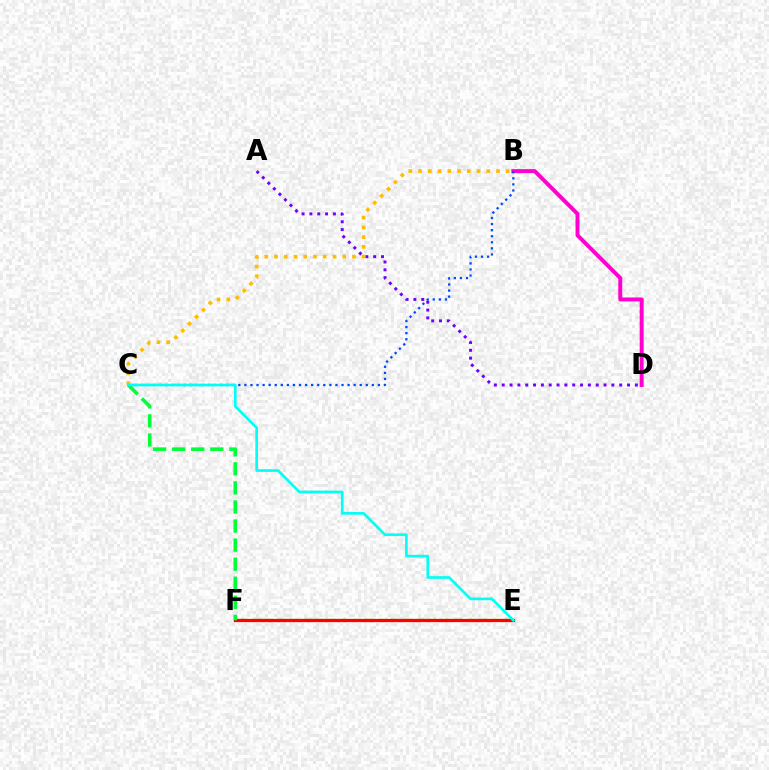{('E', 'F'): [{'color': '#84ff00', 'line_style': 'dashed', 'thickness': 1.71}, {'color': '#ff0000', 'line_style': 'solid', 'thickness': 2.34}], ('A', 'D'): [{'color': '#7200ff', 'line_style': 'dotted', 'thickness': 2.13}], ('B', 'D'): [{'color': '#ff00cf', 'line_style': 'solid', 'thickness': 2.84}], ('C', 'F'): [{'color': '#00ff39', 'line_style': 'dashed', 'thickness': 2.59}], ('B', 'C'): [{'color': '#004bff', 'line_style': 'dotted', 'thickness': 1.65}, {'color': '#ffbd00', 'line_style': 'dotted', 'thickness': 2.65}], ('C', 'E'): [{'color': '#00fff6', 'line_style': 'solid', 'thickness': 1.91}]}